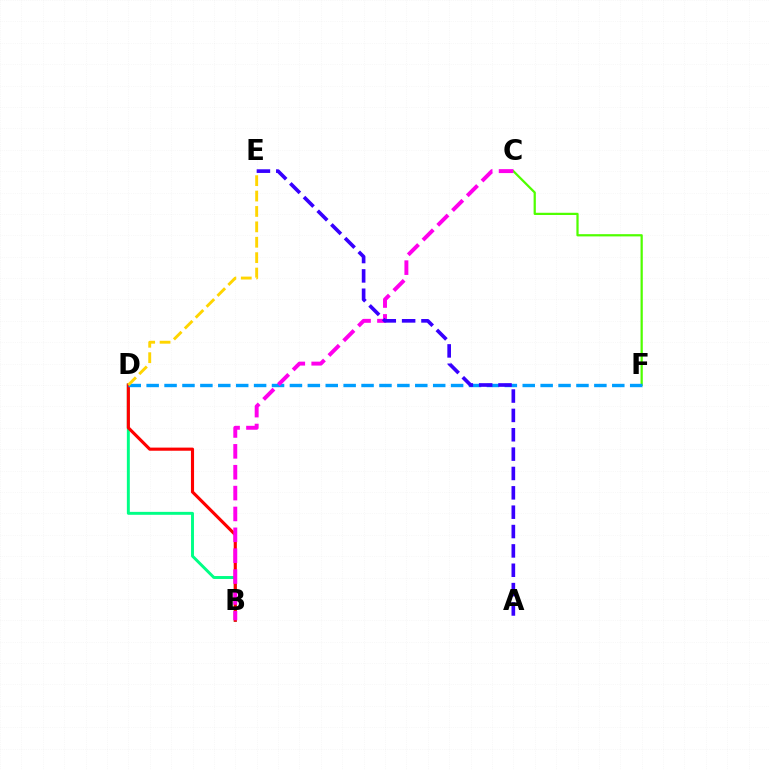{('B', 'D'): [{'color': '#00ff86', 'line_style': 'solid', 'thickness': 2.12}, {'color': '#ff0000', 'line_style': 'solid', 'thickness': 2.25}], ('C', 'F'): [{'color': '#4fff00', 'line_style': 'solid', 'thickness': 1.61}], ('D', 'F'): [{'color': '#009eff', 'line_style': 'dashed', 'thickness': 2.43}], ('B', 'C'): [{'color': '#ff00ed', 'line_style': 'dashed', 'thickness': 2.83}], ('A', 'E'): [{'color': '#3700ff', 'line_style': 'dashed', 'thickness': 2.63}], ('D', 'E'): [{'color': '#ffd500', 'line_style': 'dashed', 'thickness': 2.09}]}